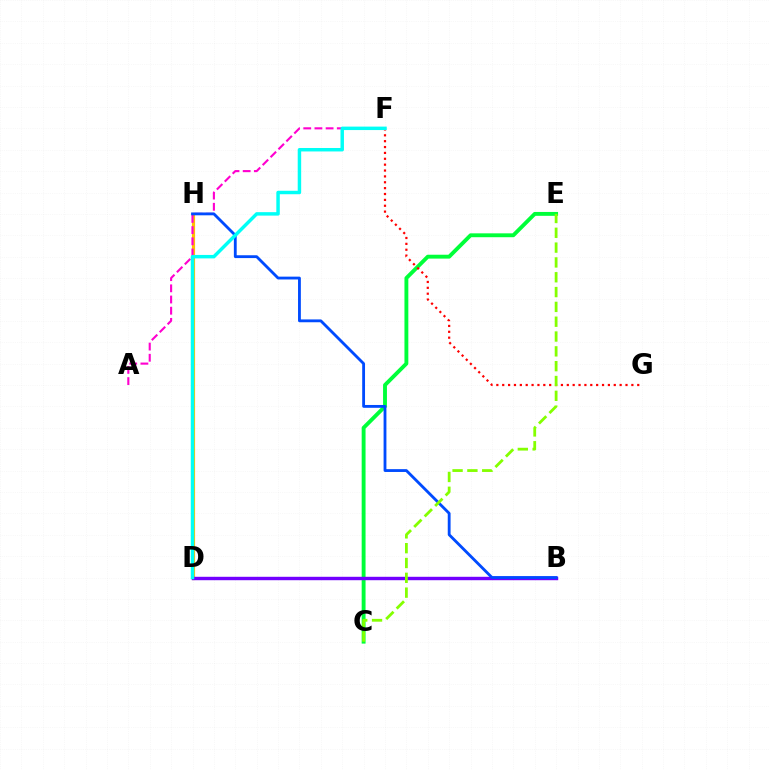{('C', 'E'): [{'color': '#00ff39', 'line_style': 'solid', 'thickness': 2.79}, {'color': '#84ff00', 'line_style': 'dashed', 'thickness': 2.01}], ('F', 'G'): [{'color': '#ff0000', 'line_style': 'dotted', 'thickness': 1.6}], ('D', 'H'): [{'color': '#ffbd00', 'line_style': 'solid', 'thickness': 2.29}], ('B', 'D'): [{'color': '#7200ff', 'line_style': 'solid', 'thickness': 2.46}], ('A', 'F'): [{'color': '#ff00cf', 'line_style': 'dashed', 'thickness': 1.52}], ('B', 'H'): [{'color': '#004bff', 'line_style': 'solid', 'thickness': 2.04}], ('D', 'F'): [{'color': '#00fff6', 'line_style': 'solid', 'thickness': 2.49}]}